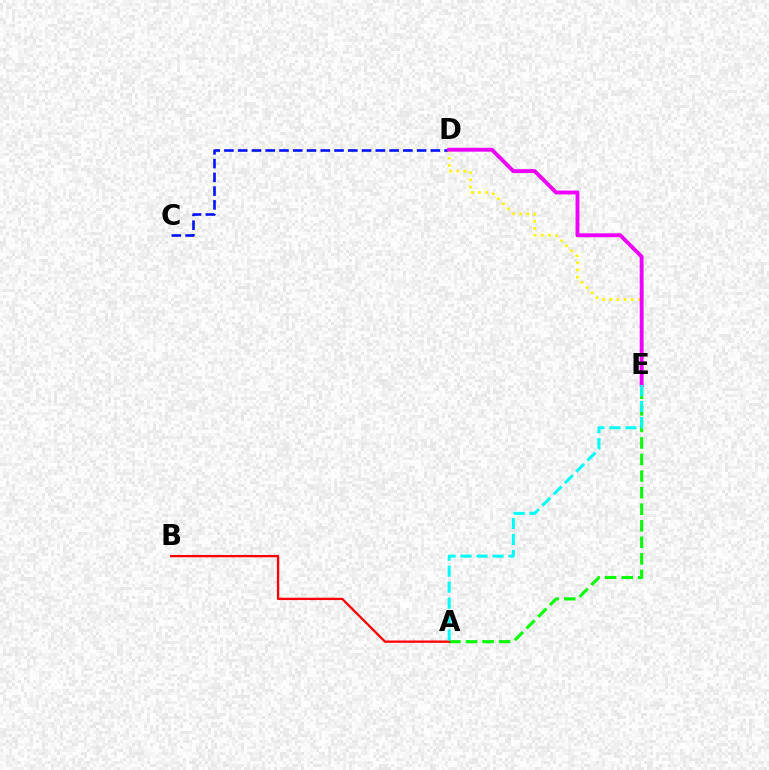{('A', 'E'): [{'color': '#08ff00', 'line_style': 'dashed', 'thickness': 2.25}, {'color': '#00fff6', 'line_style': 'dashed', 'thickness': 2.17}], ('C', 'D'): [{'color': '#0010ff', 'line_style': 'dashed', 'thickness': 1.87}], ('D', 'E'): [{'color': '#fcf500', 'line_style': 'dotted', 'thickness': 1.95}, {'color': '#ee00ff', 'line_style': 'solid', 'thickness': 2.81}], ('A', 'B'): [{'color': '#ff0000', 'line_style': 'solid', 'thickness': 1.66}]}